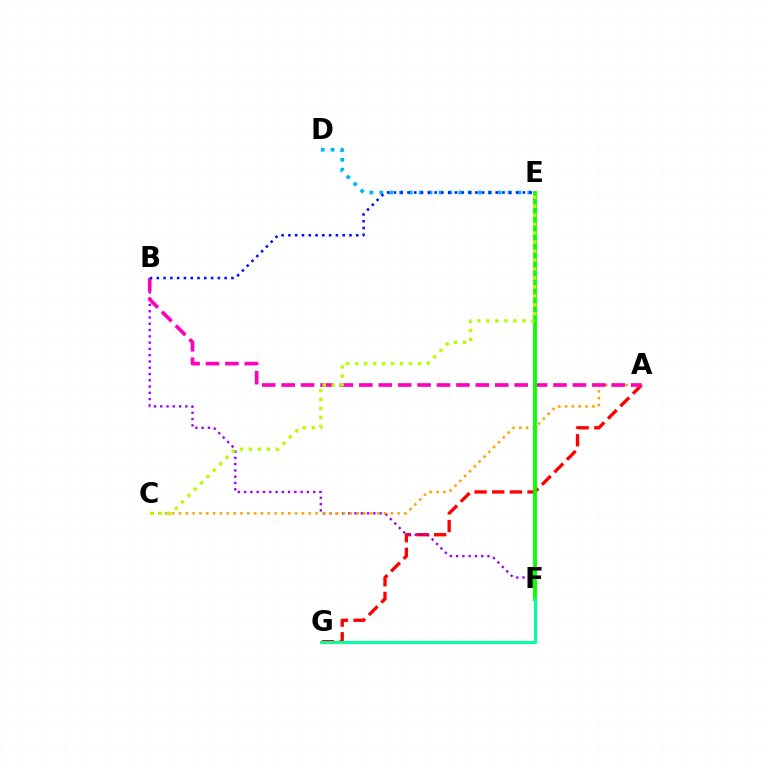{('A', 'G'): [{'color': '#ff0000', 'line_style': 'dashed', 'thickness': 2.4}], ('B', 'F'): [{'color': '#9b00ff', 'line_style': 'dotted', 'thickness': 1.71}], ('A', 'C'): [{'color': '#ffa500', 'line_style': 'dotted', 'thickness': 1.86}], ('A', 'B'): [{'color': '#ff00bd', 'line_style': 'dashed', 'thickness': 2.64}], ('E', 'F'): [{'color': '#08ff00', 'line_style': 'solid', 'thickness': 2.79}], ('D', 'E'): [{'color': '#00b5ff', 'line_style': 'dotted', 'thickness': 2.68}], ('F', 'G'): [{'color': '#00ff9d', 'line_style': 'solid', 'thickness': 2.18}], ('C', 'E'): [{'color': '#b3ff00', 'line_style': 'dotted', 'thickness': 2.44}], ('B', 'E'): [{'color': '#0010ff', 'line_style': 'dotted', 'thickness': 1.84}]}